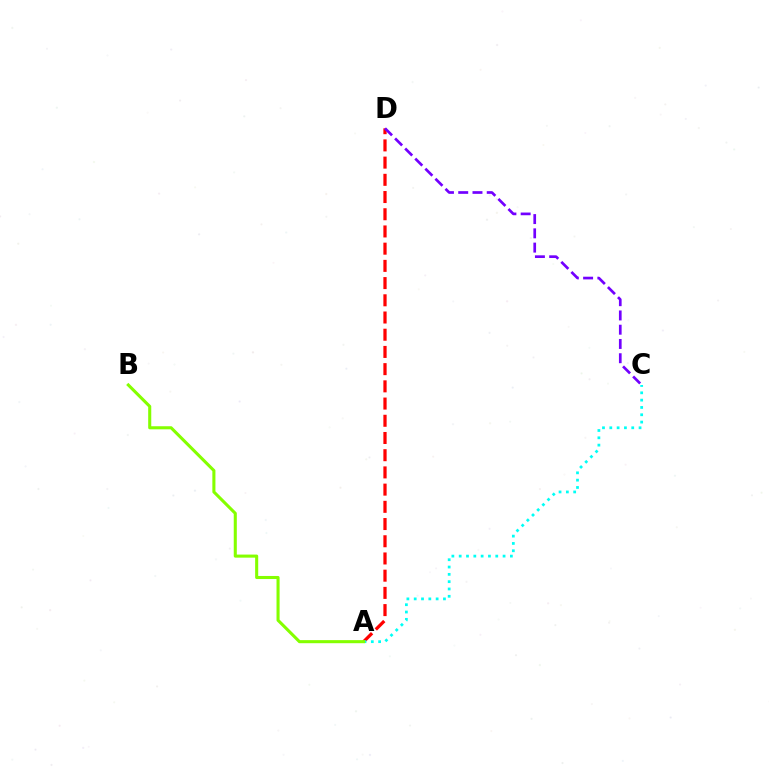{('A', 'D'): [{'color': '#ff0000', 'line_style': 'dashed', 'thickness': 2.34}], ('A', 'C'): [{'color': '#00fff6', 'line_style': 'dotted', 'thickness': 1.99}], ('C', 'D'): [{'color': '#7200ff', 'line_style': 'dashed', 'thickness': 1.94}], ('A', 'B'): [{'color': '#84ff00', 'line_style': 'solid', 'thickness': 2.21}]}